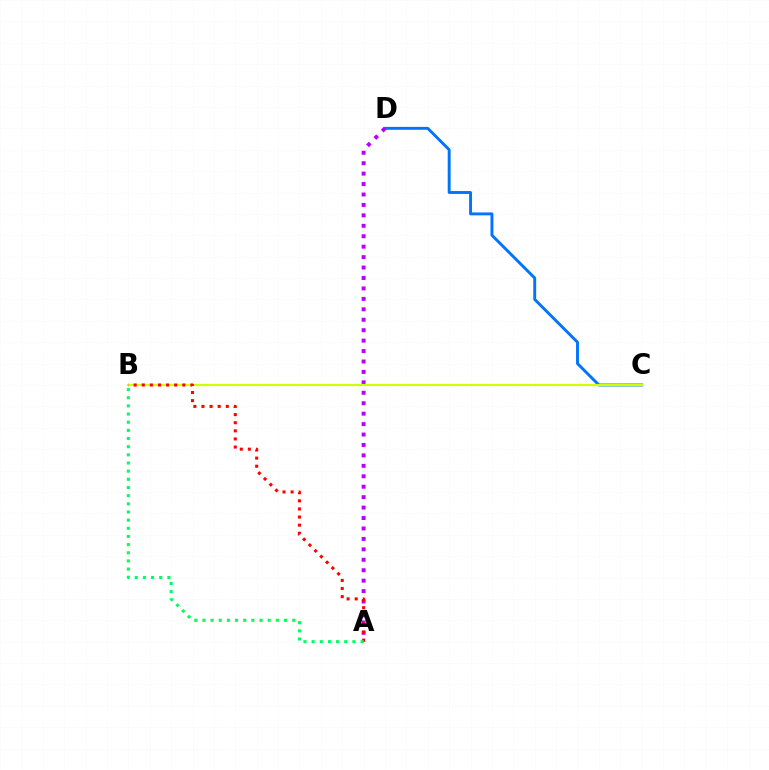{('C', 'D'): [{'color': '#0074ff', 'line_style': 'solid', 'thickness': 2.09}], ('A', 'D'): [{'color': '#b900ff', 'line_style': 'dotted', 'thickness': 2.84}], ('B', 'C'): [{'color': '#d1ff00', 'line_style': 'solid', 'thickness': 1.58}], ('A', 'B'): [{'color': '#ff0000', 'line_style': 'dotted', 'thickness': 2.2}, {'color': '#00ff5c', 'line_style': 'dotted', 'thickness': 2.22}]}